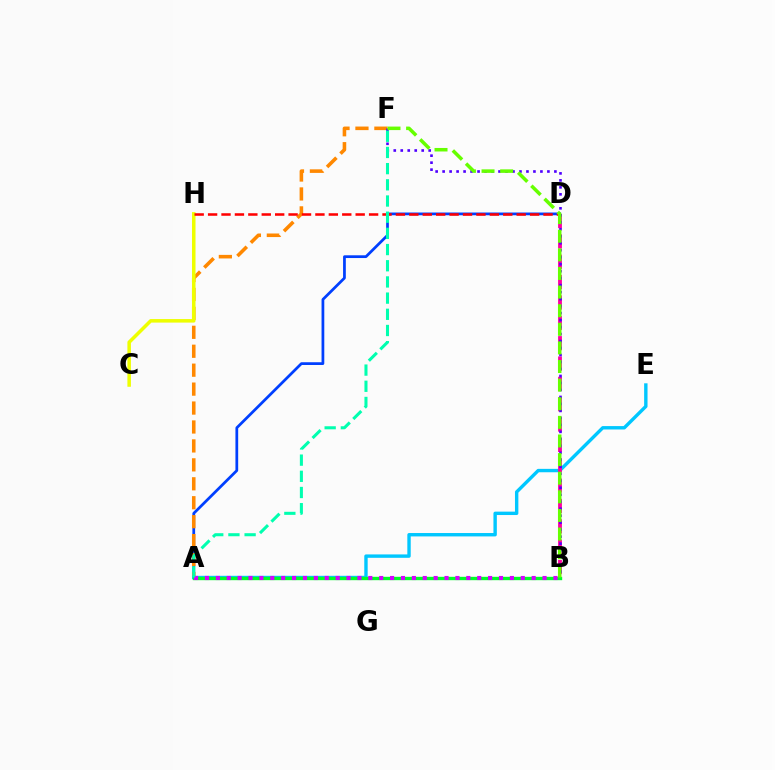{('A', 'D'): [{'color': '#003fff', 'line_style': 'solid', 'thickness': 1.98}], ('A', 'F'): [{'color': '#ff8800', 'line_style': 'dashed', 'thickness': 2.57}, {'color': '#00ffaf', 'line_style': 'dashed', 'thickness': 2.2}], ('A', 'E'): [{'color': '#00c7ff', 'line_style': 'solid', 'thickness': 2.44}], ('B', 'D'): [{'color': '#ff00a0', 'line_style': 'dashed', 'thickness': 2.76}], ('B', 'F'): [{'color': '#4f00ff', 'line_style': 'dotted', 'thickness': 1.9}, {'color': '#66ff00', 'line_style': 'dashed', 'thickness': 2.53}], ('A', 'B'): [{'color': '#00ff27', 'line_style': 'solid', 'thickness': 2.42}, {'color': '#d600ff', 'line_style': 'dotted', 'thickness': 2.96}], ('C', 'H'): [{'color': '#eeff00', 'line_style': 'solid', 'thickness': 2.54}], ('D', 'H'): [{'color': '#ff0000', 'line_style': 'dashed', 'thickness': 1.82}]}